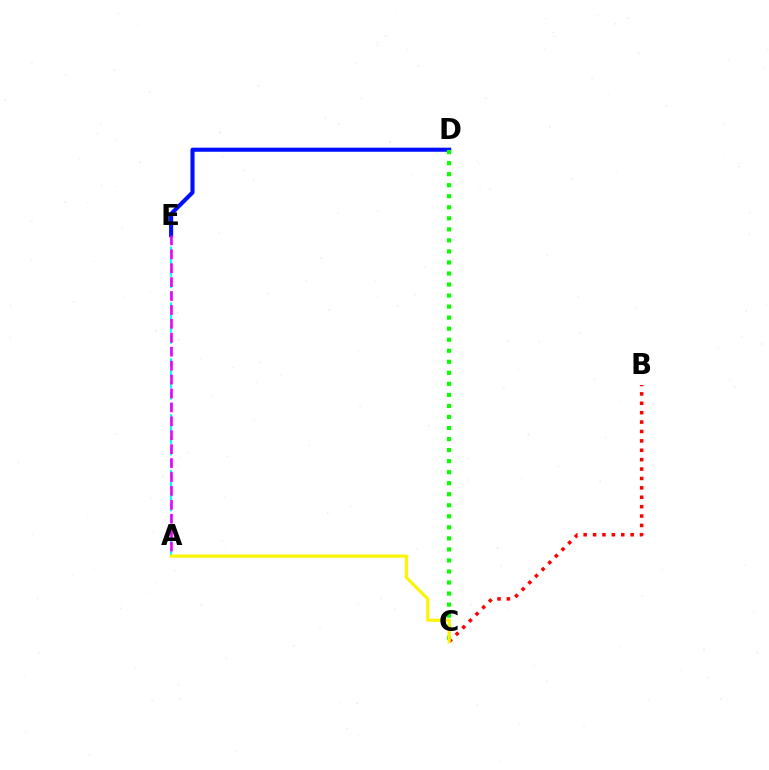{('B', 'C'): [{'color': '#ff0000', 'line_style': 'dotted', 'thickness': 2.55}], ('A', 'E'): [{'color': '#00fff6', 'line_style': 'dashed', 'thickness': 1.52}, {'color': '#ee00ff', 'line_style': 'dashed', 'thickness': 1.89}], ('D', 'E'): [{'color': '#0010ff', 'line_style': 'solid', 'thickness': 2.95}], ('C', 'D'): [{'color': '#08ff00', 'line_style': 'dotted', 'thickness': 3.0}], ('A', 'C'): [{'color': '#fcf500', 'line_style': 'solid', 'thickness': 2.26}]}